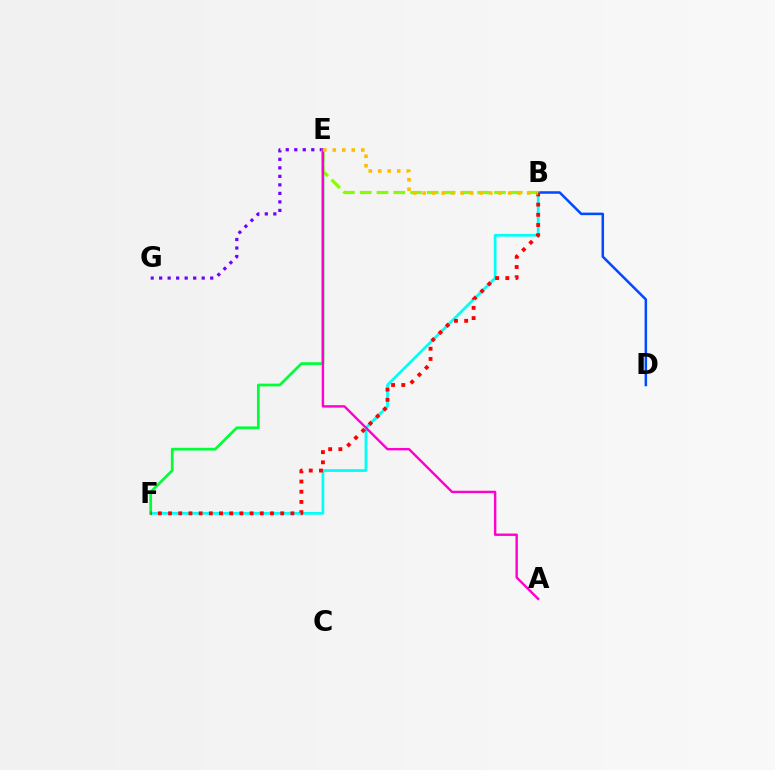{('B', 'D'): [{'color': '#004bff', 'line_style': 'solid', 'thickness': 1.82}], ('E', 'G'): [{'color': '#7200ff', 'line_style': 'dotted', 'thickness': 2.31}], ('B', 'F'): [{'color': '#00fff6', 'line_style': 'solid', 'thickness': 1.98}, {'color': '#ff0000', 'line_style': 'dotted', 'thickness': 2.77}], ('E', 'F'): [{'color': '#00ff39', 'line_style': 'solid', 'thickness': 1.98}], ('B', 'E'): [{'color': '#84ff00', 'line_style': 'dashed', 'thickness': 2.28}, {'color': '#ffbd00', 'line_style': 'dotted', 'thickness': 2.58}], ('A', 'E'): [{'color': '#ff00cf', 'line_style': 'solid', 'thickness': 1.73}]}